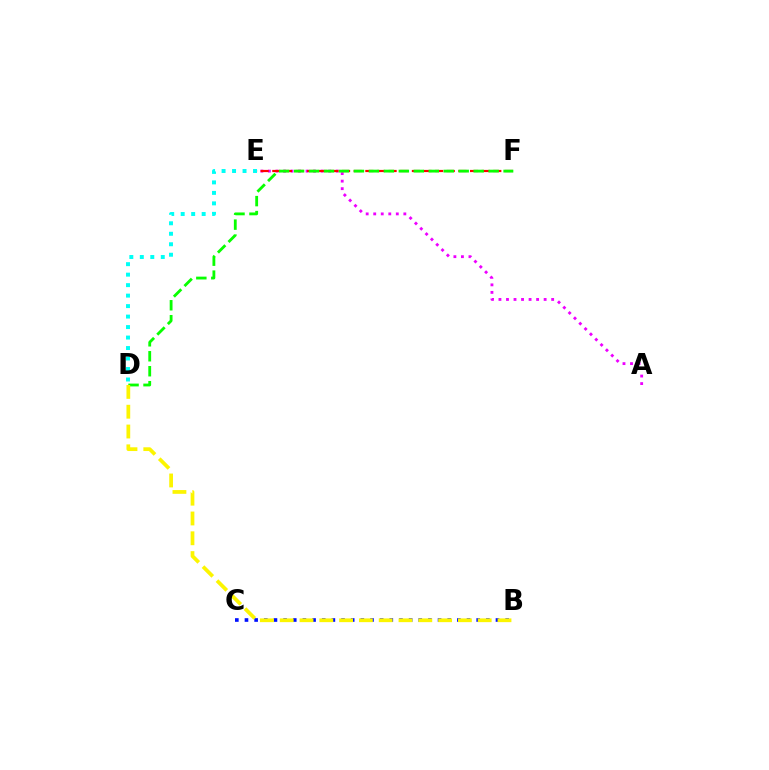{('D', 'E'): [{'color': '#00fff6', 'line_style': 'dotted', 'thickness': 2.85}], ('A', 'E'): [{'color': '#ee00ff', 'line_style': 'dotted', 'thickness': 2.05}], ('B', 'C'): [{'color': '#0010ff', 'line_style': 'dotted', 'thickness': 2.62}], ('E', 'F'): [{'color': '#ff0000', 'line_style': 'dashed', 'thickness': 1.58}], ('D', 'F'): [{'color': '#08ff00', 'line_style': 'dashed', 'thickness': 2.03}], ('B', 'D'): [{'color': '#fcf500', 'line_style': 'dashed', 'thickness': 2.69}]}